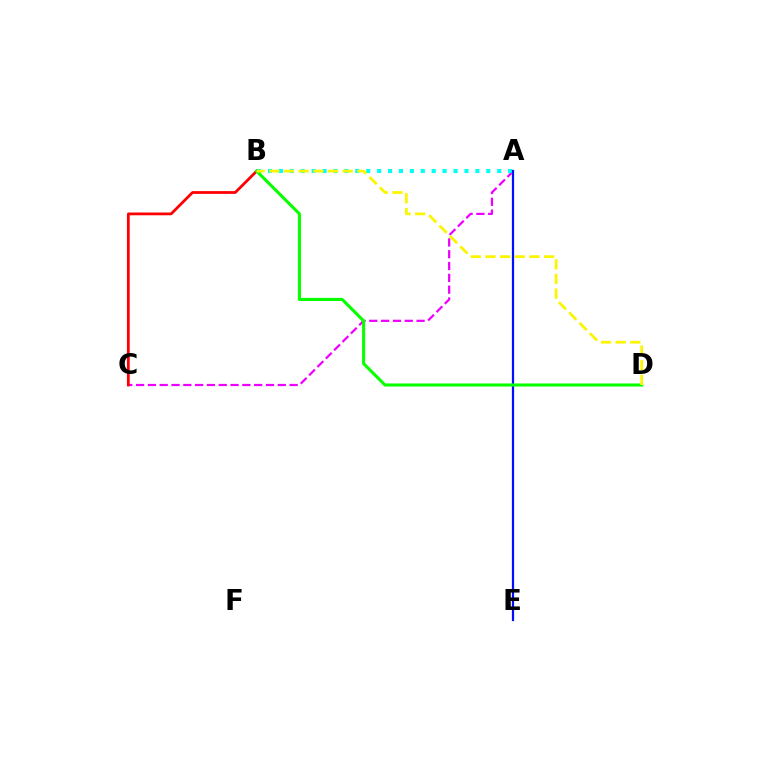{('A', 'C'): [{'color': '#ee00ff', 'line_style': 'dashed', 'thickness': 1.6}], ('A', 'B'): [{'color': '#00fff6', 'line_style': 'dotted', 'thickness': 2.97}], ('B', 'C'): [{'color': '#ff0000', 'line_style': 'solid', 'thickness': 2.0}], ('A', 'E'): [{'color': '#0010ff', 'line_style': 'solid', 'thickness': 1.6}], ('B', 'D'): [{'color': '#08ff00', 'line_style': 'solid', 'thickness': 2.22}, {'color': '#fcf500', 'line_style': 'dashed', 'thickness': 1.99}]}